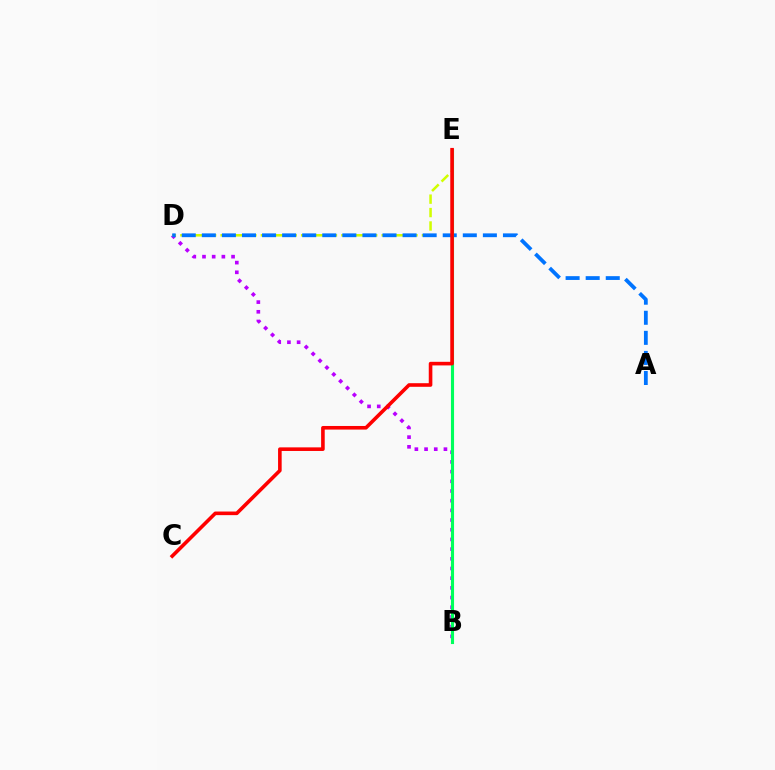{('B', 'D'): [{'color': '#b900ff', 'line_style': 'dotted', 'thickness': 2.63}], ('D', 'E'): [{'color': '#d1ff00', 'line_style': 'dashed', 'thickness': 1.82}], ('A', 'D'): [{'color': '#0074ff', 'line_style': 'dashed', 'thickness': 2.73}], ('B', 'E'): [{'color': '#00ff5c', 'line_style': 'solid', 'thickness': 2.23}], ('C', 'E'): [{'color': '#ff0000', 'line_style': 'solid', 'thickness': 2.6}]}